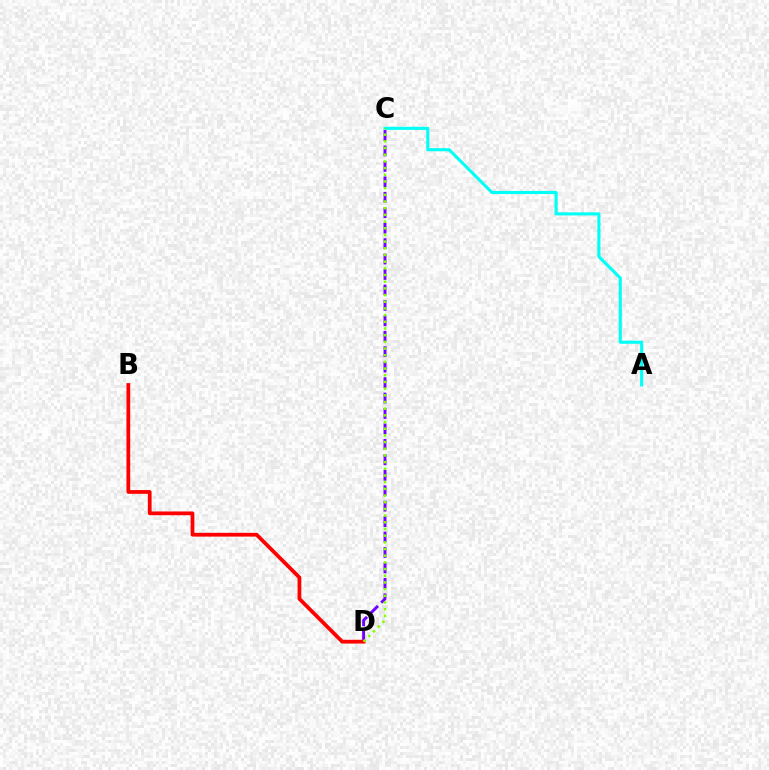{('C', 'D'): [{'color': '#7200ff', 'line_style': 'dashed', 'thickness': 2.1}, {'color': '#84ff00', 'line_style': 'dotted', 'thickness': 1.82}], ('B', 'D'): [{'color': '#ff0000', 'line_style': 'solid', 'thickness': 2.7}], ('A', 'C'): [{'color': '#00fff6', 'line_style': 'solid', 'thickness': 2.23}]}